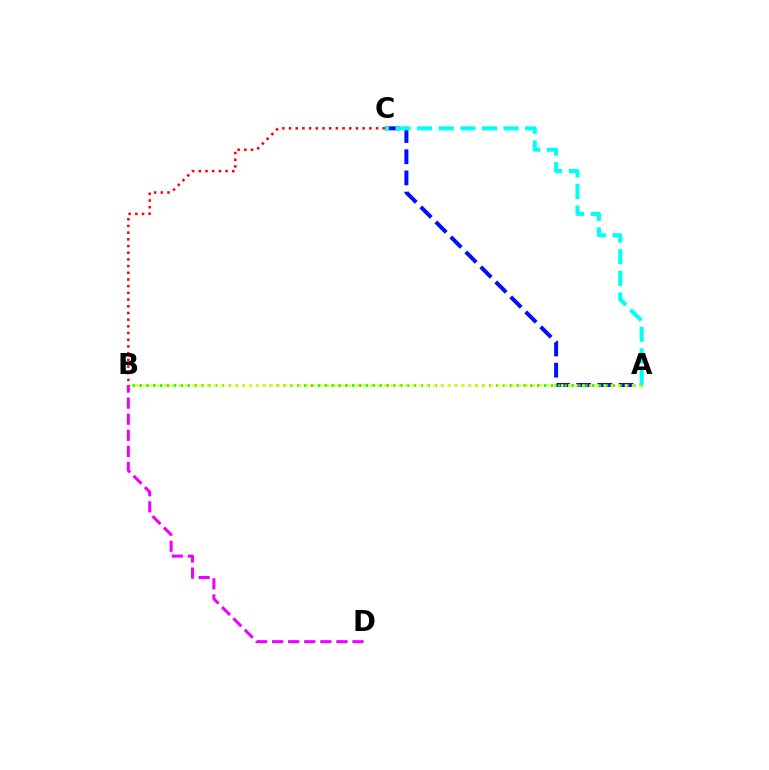{('A', 'C'): [{'color': '#0010ff', 'line_style': 'dashed', 'thickness': 2.88}, {'color': '#00fff6', 'line_style': 'dashed', 'thickness': 2.93}], ('A', 'B'): [{'color': '#08ff00', 'line_style': 'dotted', 'thickness': 1.86}, {'color': '#fcf500', 'line_style': 'dotted', 'thickness': 1.93}], ('B', 'C'): [{'color': '#ff0000', 'line_style': 'dotted', 'thickness': 1.82}], ('B', 'D'): [{'color': '#ee00ff', 'line_style': 'dashed', 'thickness': 2.18}]}